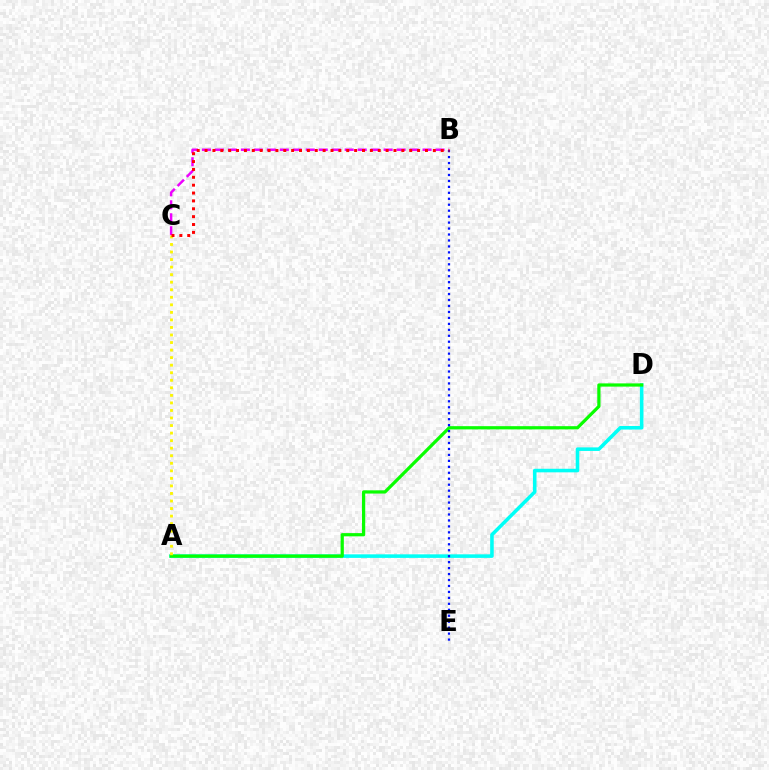{('A', 'D'): [{'color': '#00fff6', 'line_style': 'solid', 'thickness': 2.56}, {'color': '#08ff00', 'line_style': 'solid', 'thickness': 2.32}], ('B', 'C'): [{'color': '#ee00ff', 'line_style': 'dashed', 'thickness': 1.76}, {'color': '#ff0000', 'line_style': 'dotted', 'thickness': 2.14}], ('A', 'C'): [{'color': '#fcf500', 'line_style': 'dotted', 'thickness': 2.05}], ('B', 'E'): [{'color': '#0010ff', 'line_style': 'dotted', 'thickness': 1.62}]}